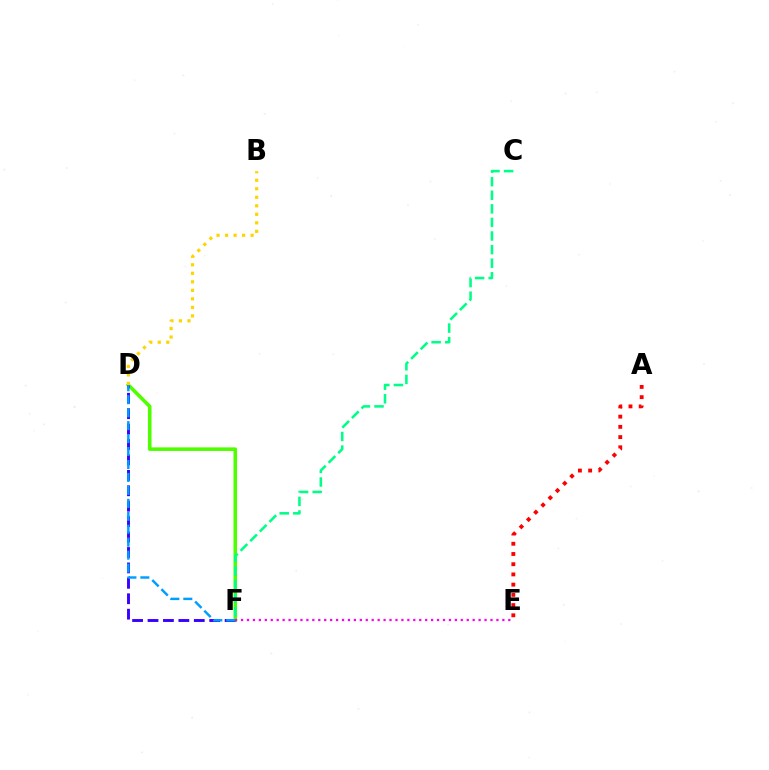{('D', 'F'): [{'color': '#4fff00', 'line_style': 'solid', 'thickness': 2.58}, {'color': '#3700ff', 'line_style': 'dashed', 'thickness': 2.1}, {'color': '#009eff', 'line_style': 'dashed', 'thickness': 1.76}], ('C', 'F'): [{'color': '#00ff86', 'line_style': 'dashed', 'thickness': 1.85}], ('B', 'D'): [{'color': '#ffd500', 'line_style': 'dotted', 'thickness': 2.31}], ('E', 'F'): [{'color': '#ff00ed', 'line_style': 'dotted', 'thickness': 1.61}], ('A', 'E'): [{'color': '#ff0000', 'line_style': 'dotted', 'thickness': 2.78}]}